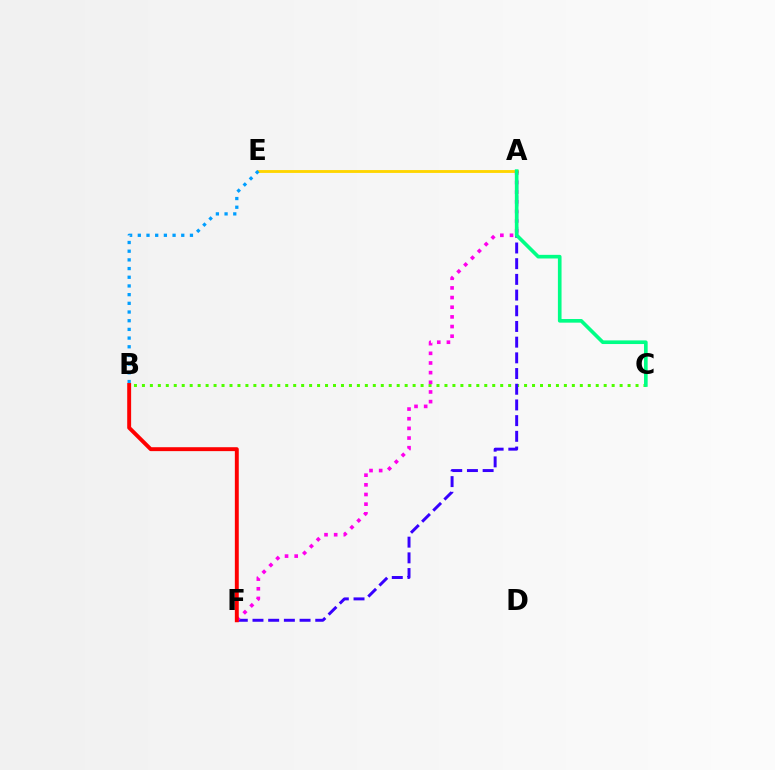{('B', 'C'): [{'color': '#4fff00', 'line_style': 'dotted', 'thickness': 2.16}], ('A', 'E'): [{'color': '#ffd500', 'line_style': 'solid', 'thickness': 2.06}], ('A', 'F'): [{'color': '#3700ff', 'line_style': 'dashed', 'thickness': 2.13}, {'color': '#ff00ed', 'line_style': 'dotted', 'thickness': 2.62}], ('A', 'C'): [{'color': '#00ff86', 'line_style': 'solid', 'thickness': 2.62}], ('B', 'E'): [{'color': '#009eff', 'line_style': 'dotted', 'thickness': 2.36}], ('B', 'F'): [{'color': '#ff0000', 'line_style': 'solid', 'thickness': 2.82}]}